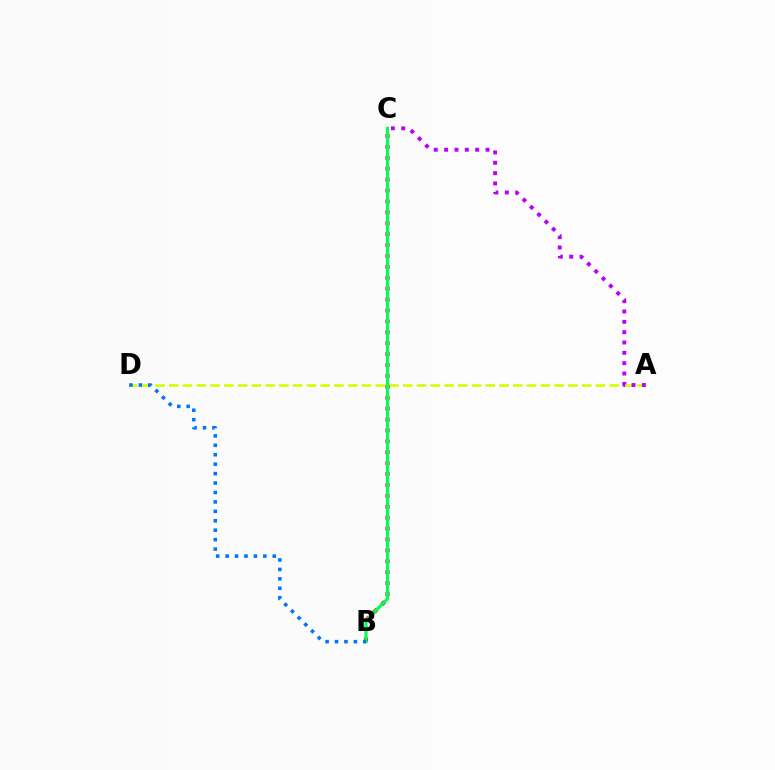{('A', 'D'): [{'color': '#d1ff00', 'line_style': 'dashed', 'thickness': 1.87}], ('B', 'C'): [{'color': '#ff0000', 'line_style': 'dotted', 'thickness': 2.96}, {'color': '#00ff5c', 'line_style': 'solid', 'thickness': 2.24}], ('B', 'D'): [{'color': '#0074ff', 'line_style': 'dotted', 'thickness': 2.56}], ('A', 'C'): [{'color': '#b900ff', 'line_style': 'dotted', 'thickness': 2.81}]}